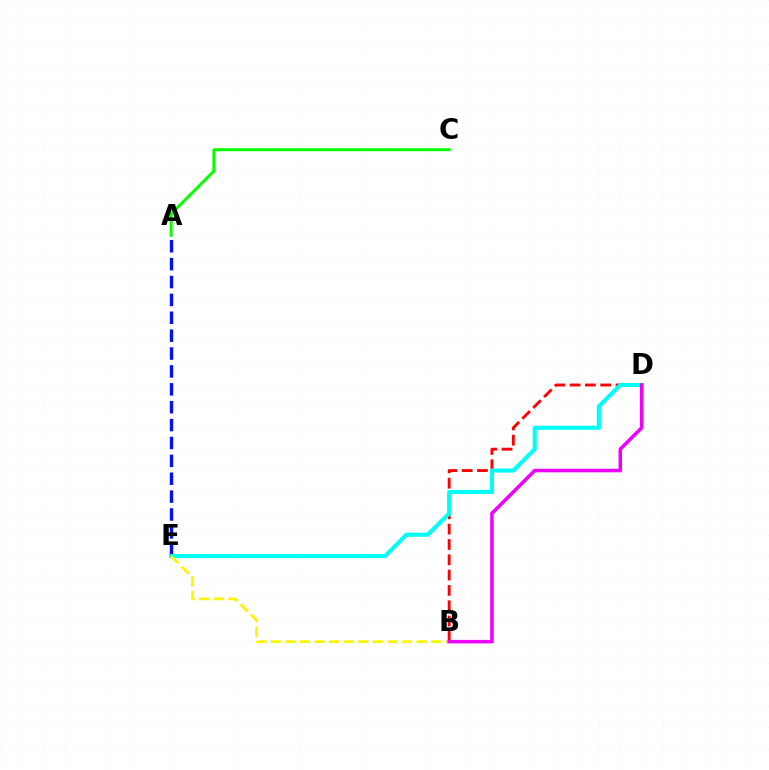{('A', 'E'): [{'color': '#0010ff', 'line_style': 'dashed', 'thickness': 2.43}], ('A', 'C'): [{'color': '#08ff00', 'line_style': 'solid', 'thickness': 2.15}], ('B', 'D'): [{'color': '#ff0000', 'line_style': 'dashed', 'thickness': 2.08}, {'color': '#ee00ff', 'line_style': 'solid', 'thickness': 2.54}], ('D', 'E'): [{'color': '#00fff6', 'line_style': 'solid', 'thickness': 2.96}], ('B', 'E'): [{'color': '#fcf500', 'line_style': 'dashed', 'thickness': 1.98}]}